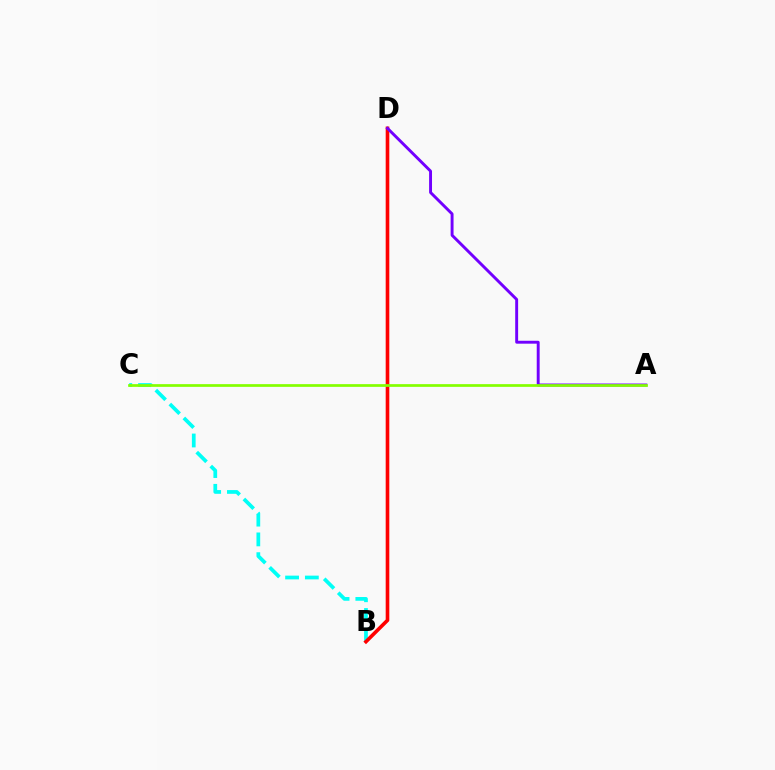{('B', 'C'): [{'color': '#00fff6', 'line_style': 'dashed', 'thickness': 2.68}], ('B', 'D'): [{'color': '#ff0000', 'line_style': 'solid', 'thickness': 2.6}], ('A', 'D'): [{'color': '#7200ff', 'line_style': 'solid', 'thickness': 2.1}], ('A', 'C'): [{'color': '#84ff00', 'line_style': 'solid', 'thickness': 1.95}]}